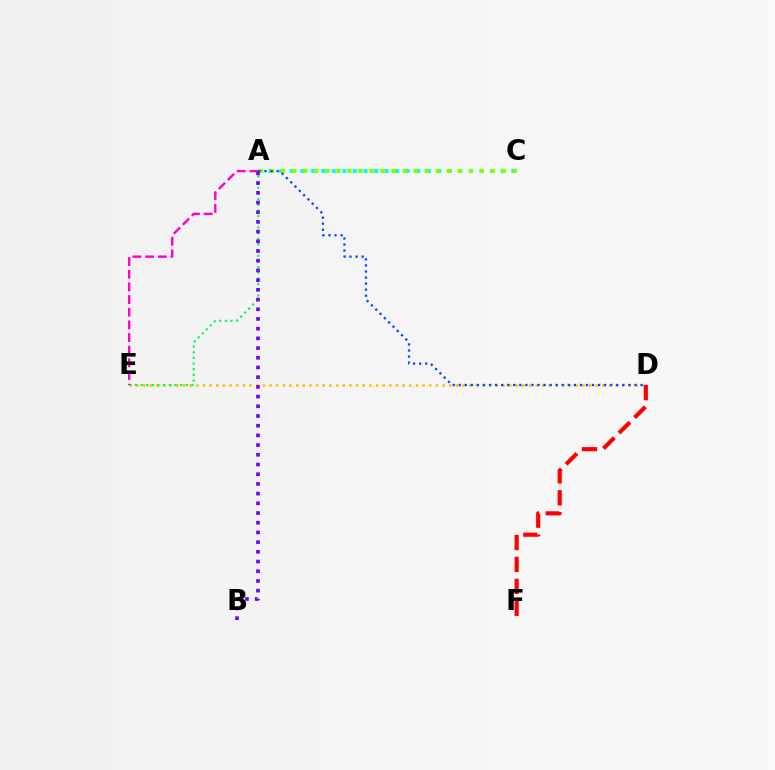{('A', 'C'): [{'color': '#00fff6', 'line_style': 'dotted', 'thickness': 2.87}, {'color': '#84ff00', 'line_style': 'dotted', 'thickness': 3.0}], ('D', 'E'): [{'color': '#ffbd00', 'line_style': 'dotted', 'thickness': 1.81}], ('A', 'E'): [{'color': '#00ff39', 'line_style': 'dotted', 'thickness': 1.54}, {'color': '#ff00cf', 'line_style': 'dashed', 'thickness': 1.72}], ('D', 'F'): [{'color': '#ff0000', 'line_style': 'dashed', 'thickness': 2.98}], ('A', 'B'): [{'color': '#7200ff', 'line_style': 'dotted', 'thickness': 2.64}], ('A', 'D'): [{'color': '#004bff', 'line_style': 'dotted', 'thickness': 1.65}]}